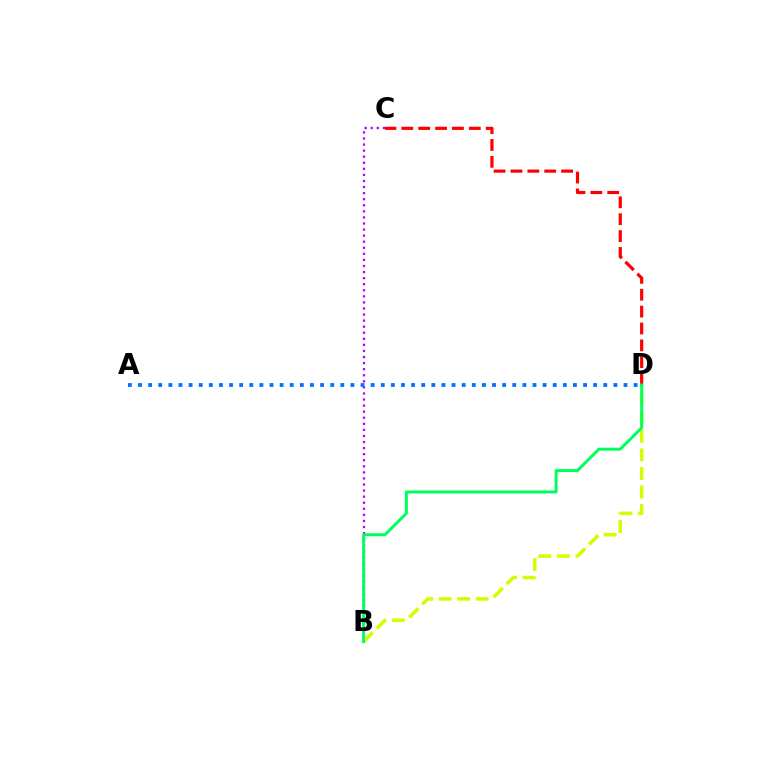{('B', 'C'): [{'color': '#b900ff', 'line_style': 'dotted', 'thickness': 1.65}], ('C', 'D'): [{'color': '#ff0000', 'line_style': 'dashed', 'thickness': 2.29}], ('A', 'D'): [{'color': '#0074ff', 'line_style': 'dotted', 'thickness': 2.75}], ('B', 'D'): [{'color': '#d1ff00', 'line_style': 'dashed', 'thickness': 2.52}, {'color': '#00ff5c', 'line_style': 'solid', 'thickness': 2.13}]}